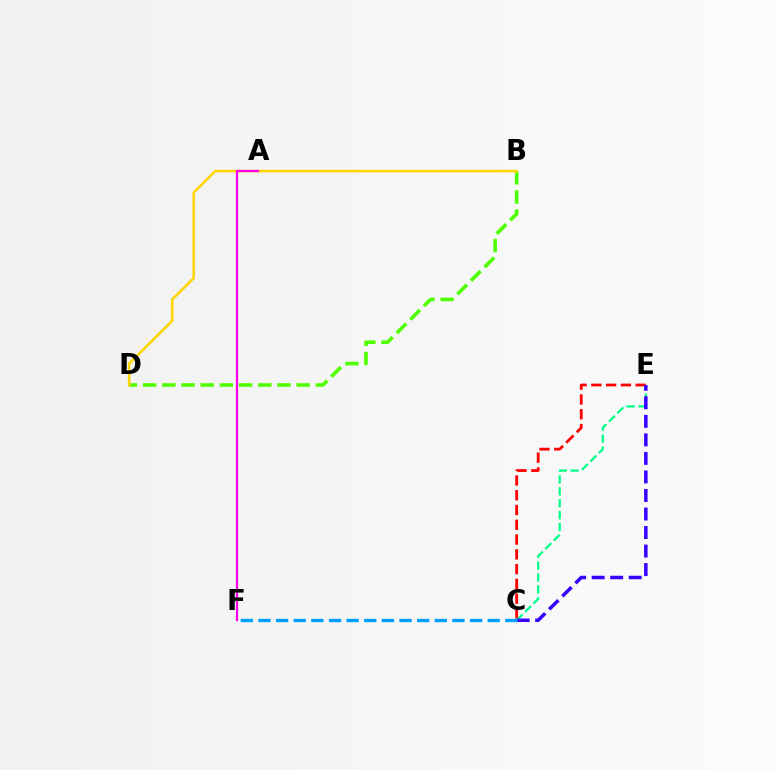{('B', 'D'): [{'color': '#4fff00', 'line_style': 'dashed', 'thickness': 2.61}, {'color': '#ffd500', 'line_style': 'solid', 'thickness': 1.85}], ('C', 'E'): [{'color': '#ff0000', 'line_style': 'dashed', 'thickness': 2.01}, {'color': '#00ff86', 'line_style': 'dashed', 'thickness': 1.62}, {'color': '#3700ff', 'line_style': 'dashed', 'thickness': 2.52}], ('A', 'F'): [{'color': '#ff00ed', 'line_style': 'solid', 'thickness': 1.6}], ('C', 'F'): [{'color': '#009eff', 'line_style': 'dashed', 'thickness': 2.4}]}